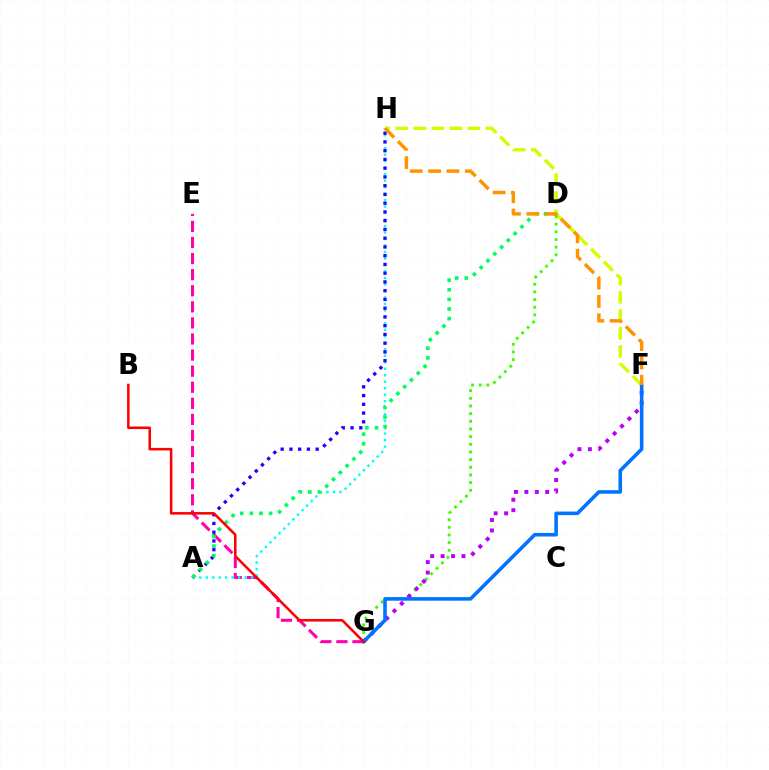{('F', 'H'): [{'color': '#d1ff00', 'line_style': 'dashed', 'thickness': 2.45}, {'color': '#ff9400', 'line_style': 'dashed', 'thickness': 2.49}], ('E', 'G'): [{'color': '#ff00ac', 'line_style': 'dashed', 'thickness': 2.18}], ('A', 'H'): [{'color': '#00fff6', 'line_style': 'dotted', 'thickness': 1.76}, {'color': '#2500ff', 'line_style': 'dotted', 'thickness': 2.38}], ('A', 'D'): [{'color': '#00ff5c', 'line_style': 'dotted', 'thickness': 2.61}], ('D', 'G'): [{'color': '#3dff00', 'line_style': 'dotted', 'thickness': 2.08}], ('F', 'G'): [{'color': '#b900ff', 'line_style': 'dotted', 'thickness': 2.83}, {'color': '#0074ff', 'line_style': 'solid', 'thickness': 2.58}], ('B', 'G'): [{'color': '#ff0000', 'line_style': 'solid', 'thickness': 1.83}]}